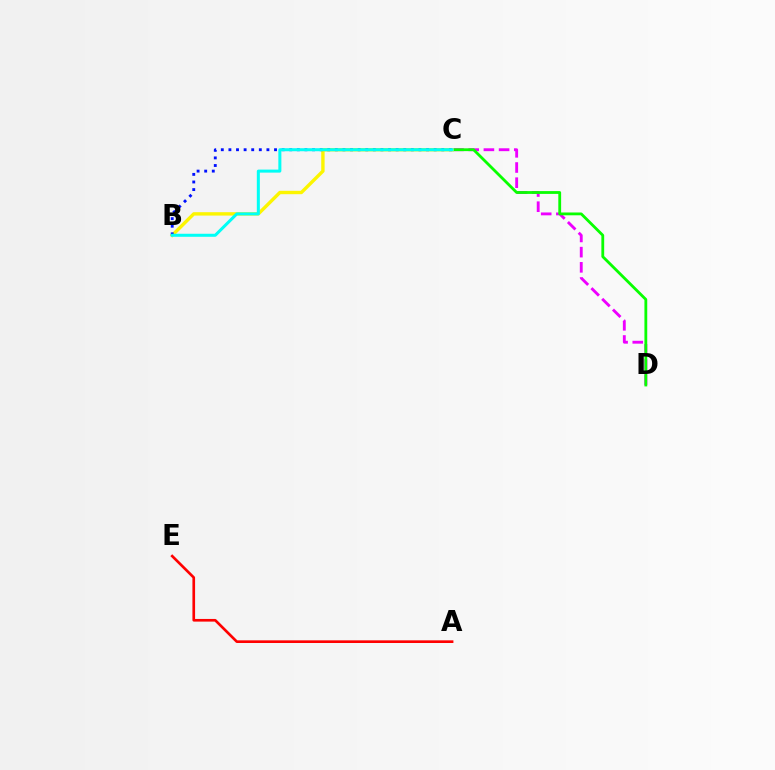{('C', 'D'): [{'color': '#ee00ff', 'line_style': 'dashed', 'thickness': 2.06}, {'color': '#08ff00', 'line_style': 'solid', 'thickness': 2.02}], ('B', 'C'): [{'color': '#fcf500', 'line_style': 'solid', 'thickness': 2.45}, {'color': '#0010ff', 'line_style': 'dotted', 'thickness': 2.07}, {'color': '#00fff6', 'line_style': 'solid', 'thickness': 2.18}], ('A', 'E'): [{'color': '#ff0000', 'line_style': 'solid', 'thickness': 1.91}]}